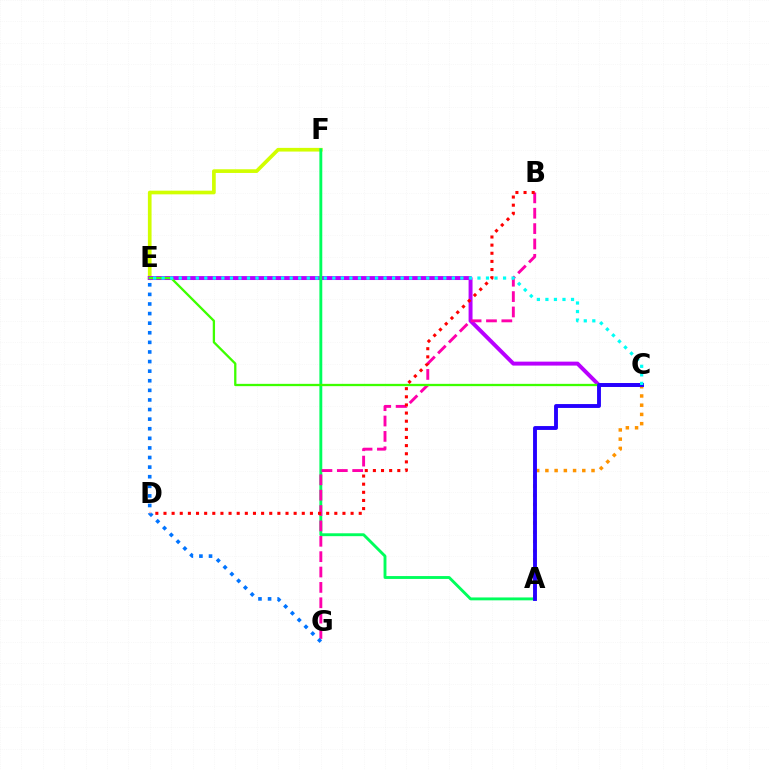{('E', 'F'): [{'color': '#d1ff00', 'line_style': 'solid', 'thickness': 2.65}], ('C', 'E'): [{'color': '#b900ff', 'line_style': 'solid', 'thickness': 2.84}, {'color': '#3dff00', 'line_style': 'solid', 'thickness': 1.65}, {'color': '#00fff6', 'line_style': 'dotted', 'thickness': 2.32}], ('A', 'C'): [{'color': '#ff9400', 'line_style': 'dotted', 'thickness': 2.51}, {'color': '#2500ff', 'line_style': 'solid', 'thickness': 2.79}], ('A', 'F'): [{'color': '#00ff5c', 'line_style': 'solid', 'thickness': 2.08}], ('B', 'G'): [{'color': '#ff00ac', 'line_style': 'dashed', 'thickness': 2.09}], ('B', 'D'): [{'color': '#ff0000', 'line_style': 'dotted', 'thickness': 2.21}], ('E', 'G'): [{'color': '#0074ff', 'line_style': 'dotted', 'thickness': 2.61}]}